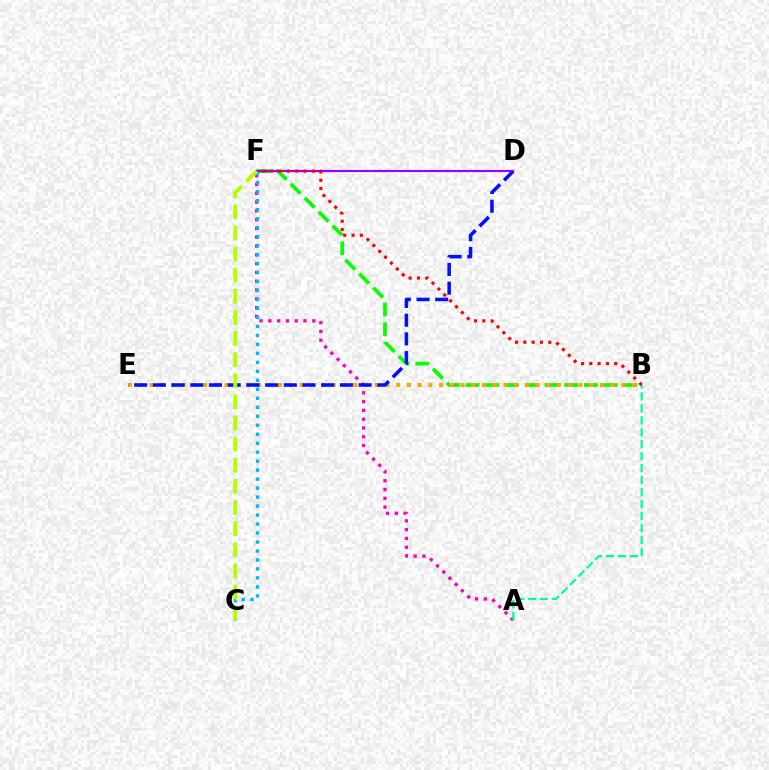{('B', 'F'): [{'color': '#08ff00', 'line_style': 'dashed', 'thickness': 2.68}, {'color': '#ff0000', 'line_style': 'dotted', 'thickness': 2.26}], ('B', 'E'): [{'color': '#ffa500', 'line_style': 'dotted', 'thickness': 2.91}], ('A', 'F'): [{'color': '#ff00bd', 'line_style': 'dotted', 'thickness': 2.39}], ('D', 'E'): [{'color': '#0010ff', 'line_style': 'dashed', 'thickness': 2.54}], ('C', 'F'): [{'color': '#00b5ff', 'line_style': 'dotted', 'thickness': 2.44}, {'color': '#b3ff00', 'line_style': 'dashed', 'thickness': 2.87}], ('A', 'B'): [{'color': '#00ff9d', 'line_style': 'dashed', 'thickness': 1.63}], ('D', 'F'): [{'color': '#9b00ff', 'line_style': 'solid', 'thickness': 1.54}]}